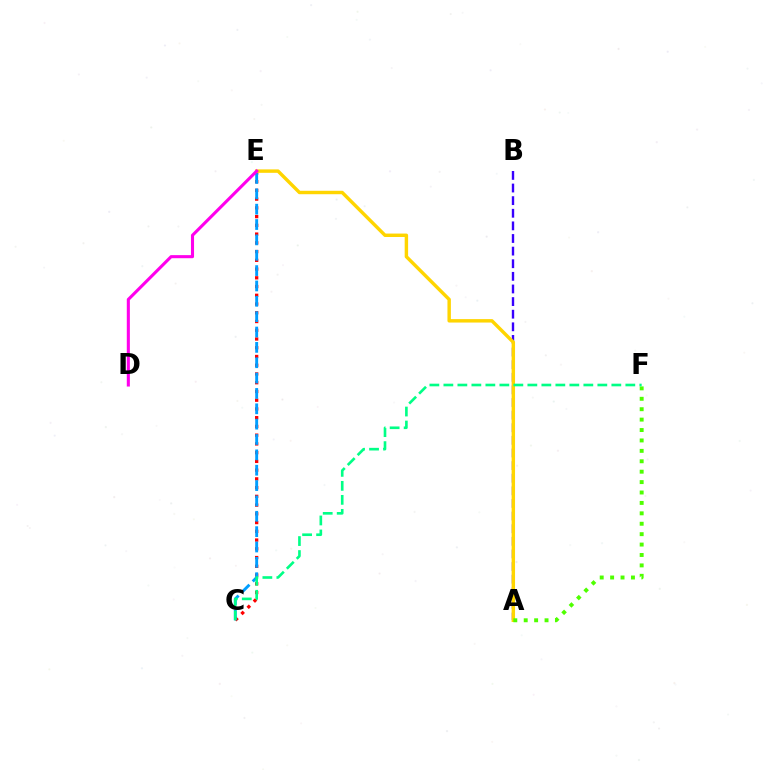{('A', 'B'): [{'color': '#3700ff', 'line_style': 'dashed', 'thickness': 1.71}], ('C', 'E'): [{'color': '#ff0000', 'line_style': 'dotted', 'thickness': 2.38}, {'color': '#009eff', 'line_style': 'dashed', 'thickness': 2.09}], ('A', 'E'): [{'color': '#ffd500', 'line_style': 'solid', 'thickness': 2.47}], ('D', 'E'): [{'color': '#ff00ed', 'line_style': 'solid', 'thickness': 2.22}], ('A', 'F'): [{'color': '#4fff00', 'line_style': 'dotted', 'thickness': 2.83}], ('C', 'F'): [{'color': '#00ff86', 'line_style': 'dashed', 'thickness': 1.9}]}